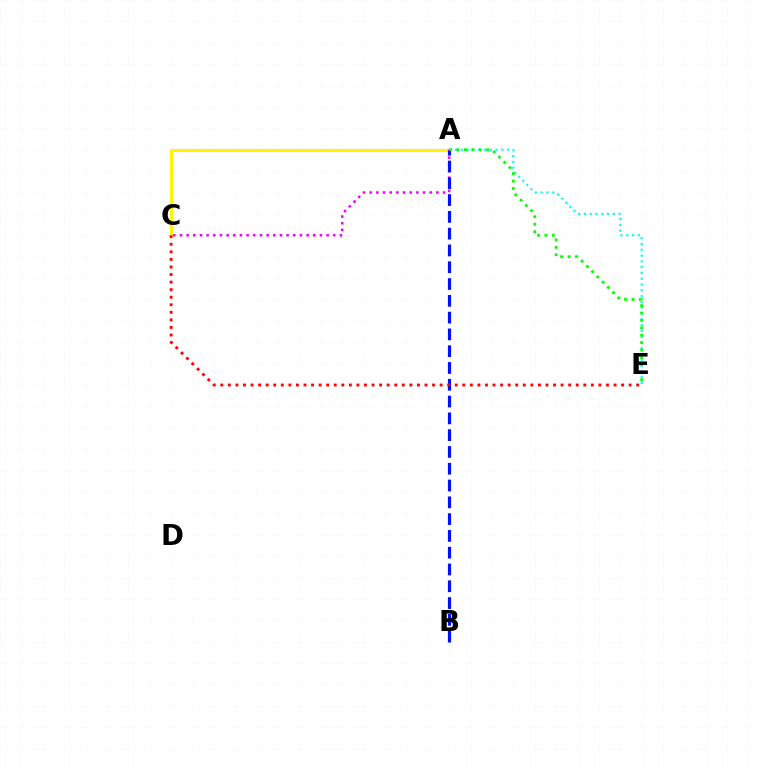{('A', 'C'): [{'color': '#fcf500', 'line_style': 'solid', 'thickness': 2.12}, {'color': '#ee00ff', 'line_style': 'dotted', 'thickness': 1.81}], ('A', 'E'): [{'color': '#00fff6', 'line_style': 'dotted', 'thickness': 1.57}, {'color': '#08ff00', 'line_style': 'dotted', 'thickness': 2.02}], ('A', 'B'): [{'color': '#0010ff', 'line_style': 'dashed', 'thickness': 2.28}], ('C', 'E'): [{'color': '#ff0000', 'line_style': 'dotted', 'thickness': 2.05}]}